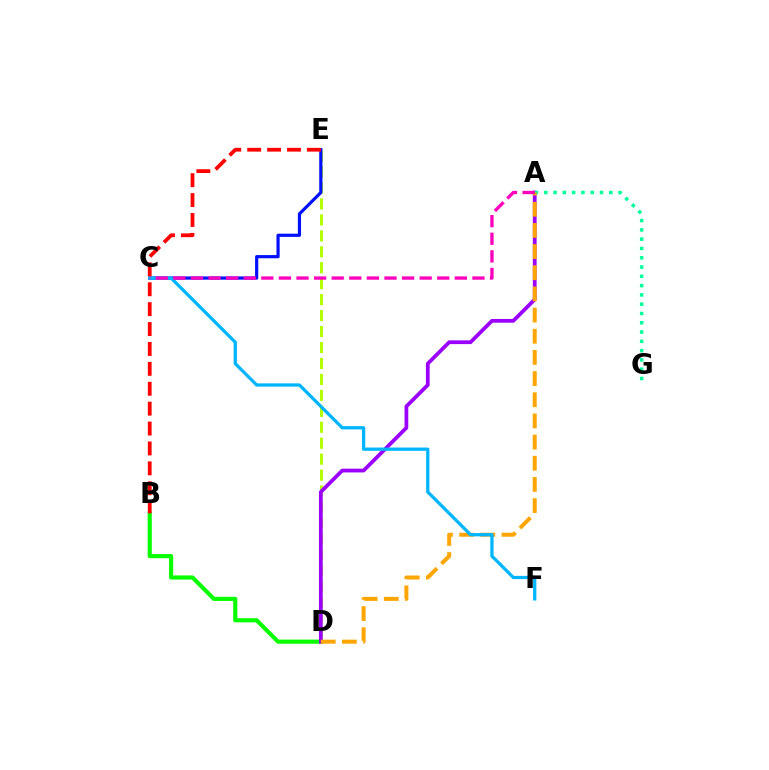{('D', 'E'): [{'color': '#b3ff00', 'line_style': 'dashed', 'thickness': 2.17}], ('B', 'D'): [{'color': '#08ff00', 'line_style': 'solid', 'thickness': 2.98}], ('A', 'D'): [{'color': '#9b00ff', 'line_style': 'solid', 'thickness': 2.71}, {'color': '#ffa500', 'line_style': 'dashed', 'thickness': 2.88}], ('A', 'G'): [{'color': '#00ff9d', 'line_style': 'dotted', 'thickness': 2.52}], ('C', 'E'): [{'color': '#0010ff', 'line_style': 'solid', 'thickness': 2.3}], ('C', 'F'): [{'color': '#00b5ff', 'line_style': 'solid', 'thickness': 2.35}], ('A', 'C'): [{'color': '#ff00bd', 'line_style': 'dashed', 'thickness': 2.39}], ('B', 'E'): [{'color': '#ff0000', 'line_style': 'dashed', 'thickness': 2.7}]}